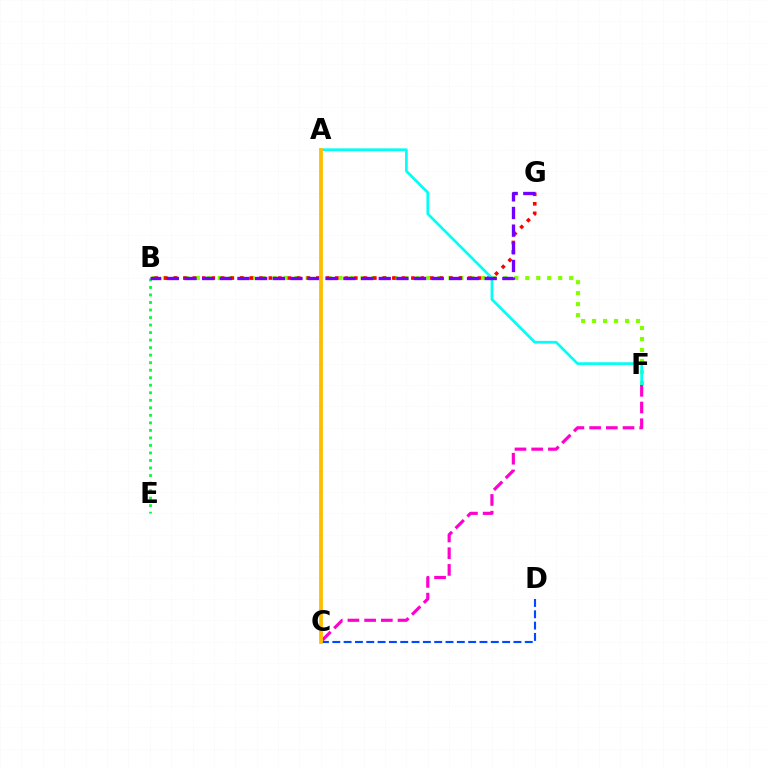{('B', 'F'): [{'color': '#84ff00', 'line_style': 'dotted', 'thickness': 2.98}], ('B', 'G'): [{'color': '#ff0000', 'line_style': 'dotted', 'thickness': 2.58}, {'color': '#7200ff', 'line_style': 'dashed', 'thickness': 2.4}], ('B', 'E'): [{'color': '#00ff39', 'line_style': 'dotted', 'thickness': 2.04}], ('A', 'F'): [{'color': '#00fff6', 'line_style': 'solid', 'thickness': 1.95}], ('C', 'F'): [{'color': '#ff00cf', 'line_style': 'dashed', 'thickness': 2.27}], ('C', 'D'): [{'color': '#004bff', 'line_style': 'dashed', 'thickness': 1.54}], ('A', 'C'): [{'color': '#ffbd00', 'line_style': 'solid', 'thickness': 2.72}]}